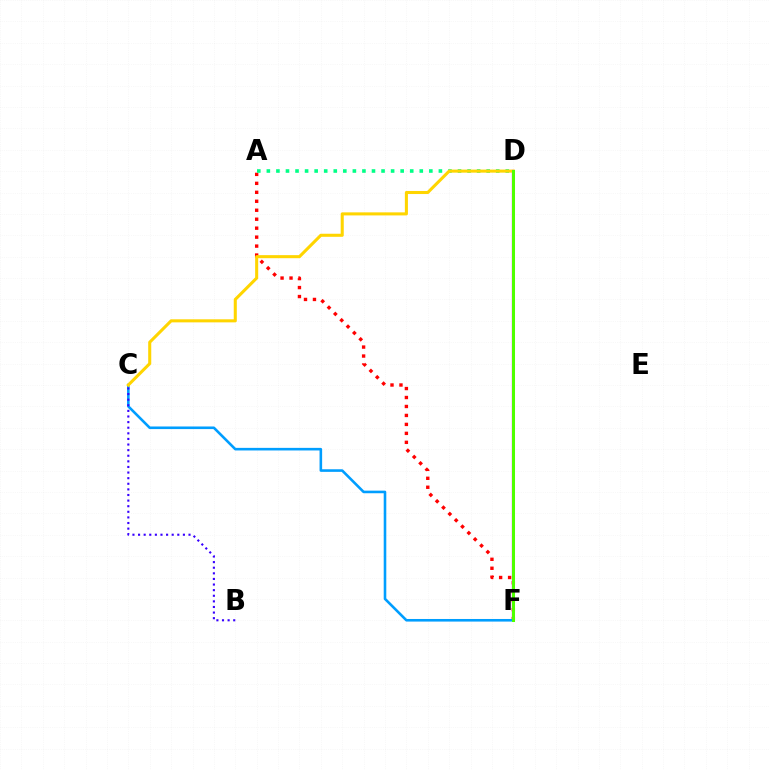{('A', 'F'): [{'color': '#ff0000', 'line_style': 'dotted', 'thickness': 2.44}], ('D', 'F'): [{'color': '#ff00ed', 'line_style': 'solid', 'thickness': 1.64}, {'color': '#4fff00', 'line_style': 'solid', 'thickness': 2.18}], ('A', 'D'): [{'color': '#00ff86', 'line_style': 'dotted', 'thickness': 2.6}], ('C', 'F'): [{'color': '#009eff', 'line_style': 'solid', 'thickness': 1.87}], ('C', 'D'): [{'color': '#ffd500', 'line_style': 'solid', 'thickness': 2.2}], ('B', 'C'): [{'color': '#3700ff', 'line_style': 'dotted', 'thickness': 1.52}]}